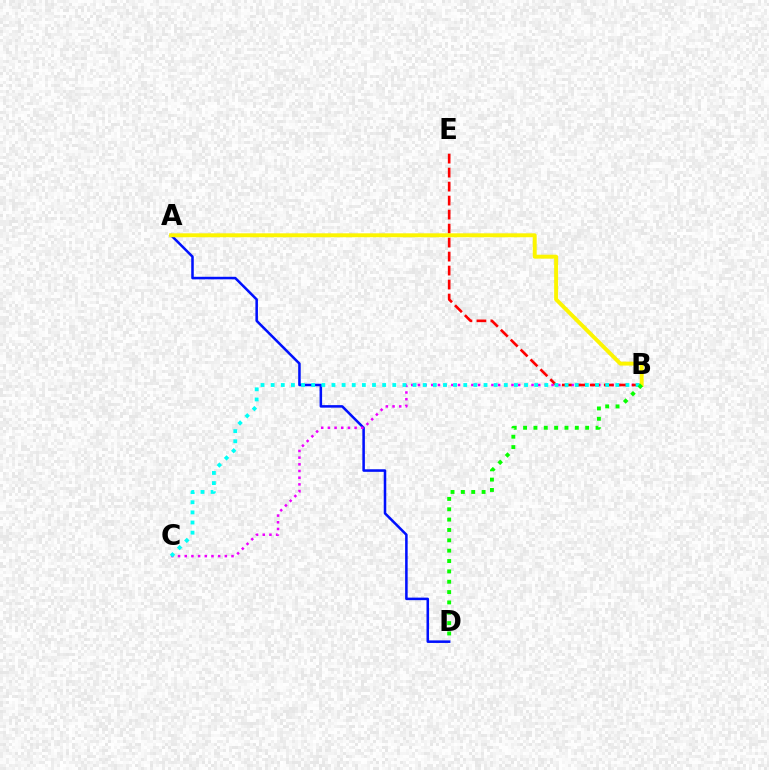{('A', 'D'): [{'color': '#0010ff', 'line_style': 'solid', 'thickness': 1.83}], ('B', 'C'): [{'color': '#ee00ff', 'line_style': 'dotted', 'thickness': 1.82}, {'color': '#00fff6', 'line_style': 'dotted', 'thickness': 2.75}], ('B', 'E'): [{'color': '#ff0000', 'line_style': 'dashed', 'thickness': 1.9}], ('A', 'B'): [{'color': '#fcf500', 'line_style': 'solid', 'thickness': 2.83}], ('B', 'D'): [{'color': '#08ff00', 'line_style': 'dotted', 'thickness': 2.81}]}